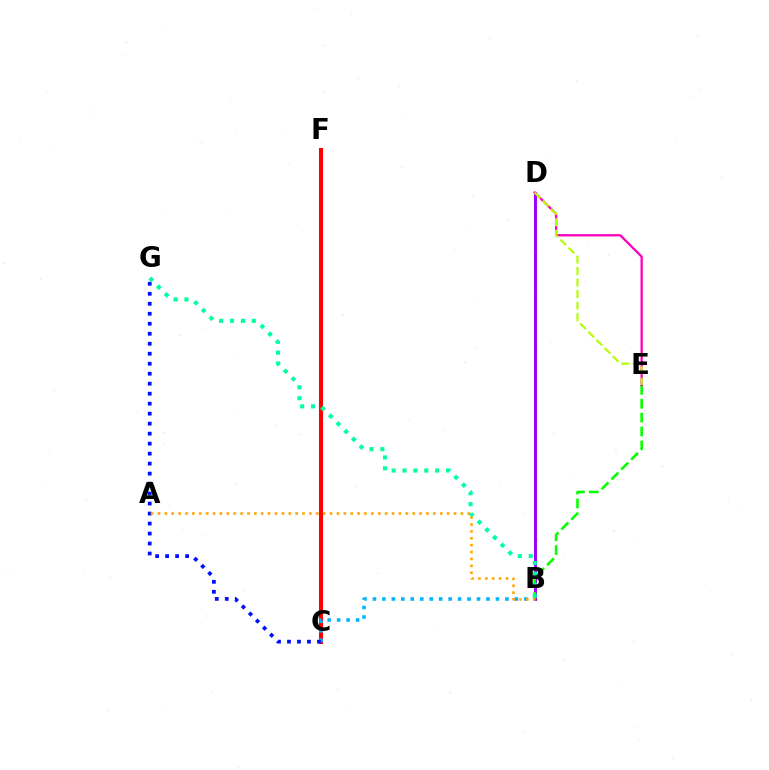{('B', 'D'): [{'color': '#9b00ff', 'line_style': 'solid', 'thickness': 2.13}], ('C', 'F'): [{'color': '#ff0000', 'line_style': 'solid', 'thickness': 2.93}], ('B', 'C'): [{'color': '#00b5ff', 'line_style': 'dotted', 'thickness': 2.57}], ('B', 'E'): [{'color': '#08ff00', 'line_style': 'dashed', 'thickness': 1.89}], ('C', 'G'): [{'color': '#0010ff', 'line_style': 'dotted', 'thickness': 2.71}], ('D', 'E'): [{'color': '#ff00bd', 'line_style': 'solid', 'thickness': 1.67}, {'color': '#b3ff00', 'line_style': 'dashed', 'thickness': 1.57}], ('B', 'G'): [{'color': '#00ff9d', 'line_style': 'dotted', 'thickness': 2.96}], ('A', 'B'): [{'color': '#ffa500', 'line_style': 'dotted', 'thickness': 1.87}]}